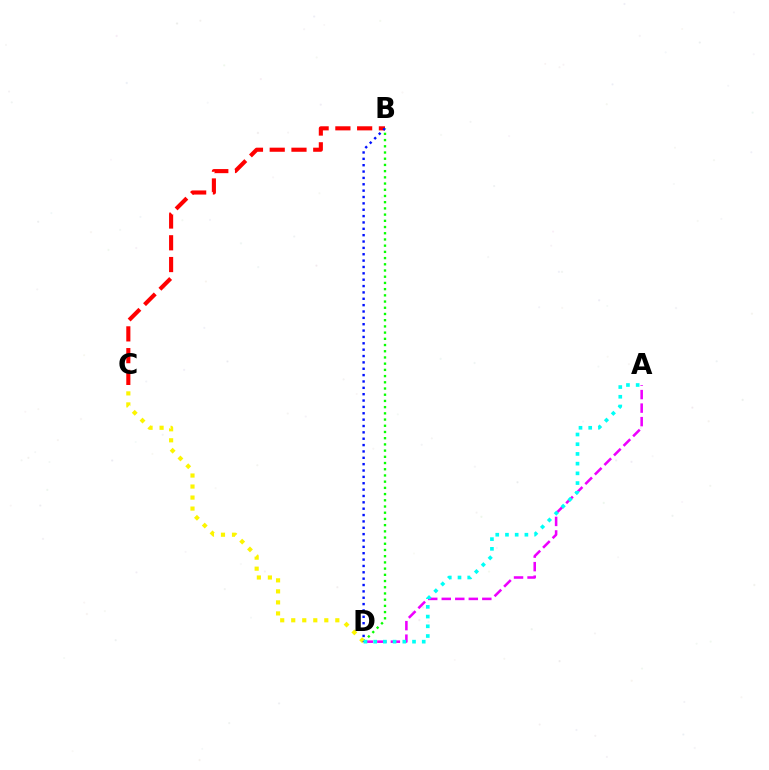{('B', 'C'): [{'color': '#ff0000', 'line_style': 'dashed', 'thickness': 2.96}], ('B', 'D'): [{'color': '#08ff00', 'line_style': 'dotted', 'thickness': 1.69}, {'color': '#0010ff', 'line_style': 'dotted', 'thickness': 1.73}], ('C', 'D'): [{'color': '#fcf500', 'line_style': 'dotted', 'thickness': 2.99}], ('A', 'D'): [{'color': '#ee00ff', 'line_style': 'dashed', 'thickness': 1.84}, {'color': '#00fff6', 'line_style': 'dotted', 'thickness': 2.64}]}